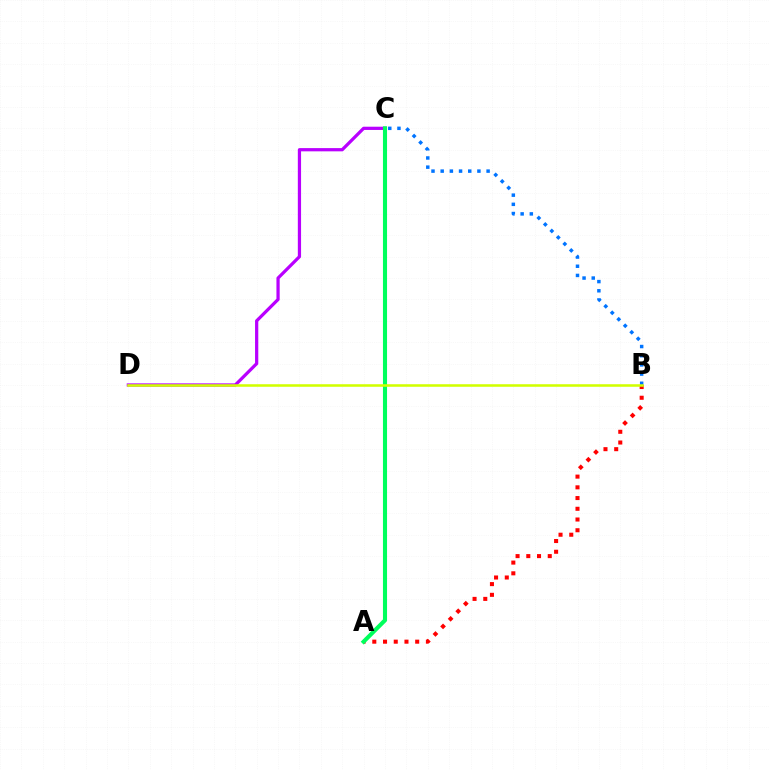{('A', 'B'): [{'color': '#ff0000', 'line_style': 'dotted', 'thickness': 2.91}], ('C', 'D'): [{'color': '#b900ff', 'line_style': 'solid', 'thickness': 2.33}], ('B', 'C'): [{'color': '#0074ff', 'line_style': 'dotted', 'thickness': 2.5}], ('A', 'C'): [{'color': '#00ff5c', 'line_style': 'solid', 'thickness': 2.95}], ('B', 'D'): [{'color': '#d1ff00', 'line_style': 'solid', 'thickness': 1.84}]}